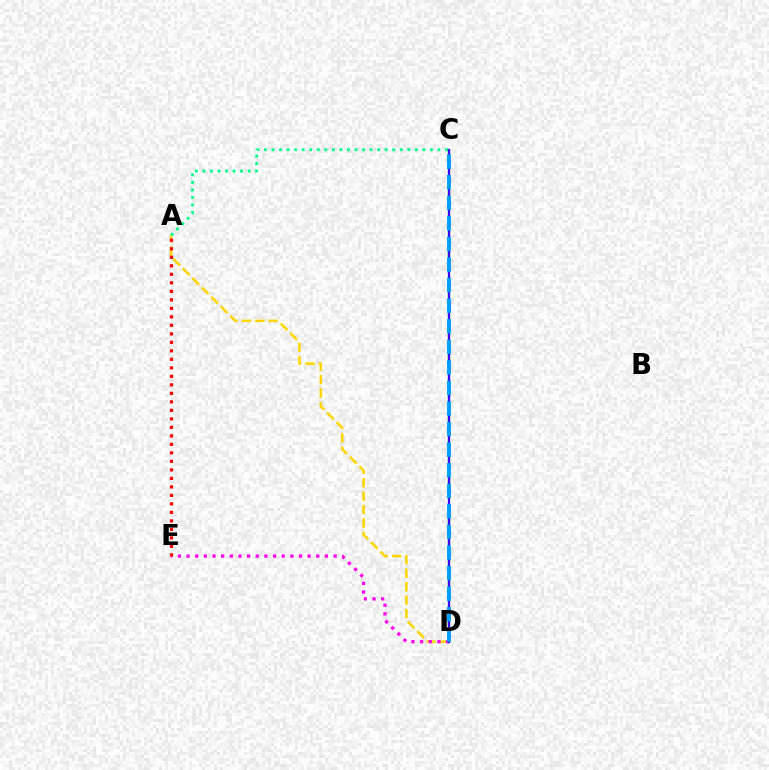{('A', 'D'): [{'color': '#ffd500', 'line_style': 'dashed', 'thickness': 1.82}], ('A', 'C'): [{'color': '#00ff86', 'line_style': 'dotted', 'thickness': 2.05}], ('C', 'D'): [{'color': '#4fff00', 'line_style': 'dashed', 'thickness': 1.72}, {'color': '#3700ff', 'line_style': 'solid', 'thickness': 1.62}, {'color': '#009eff', 'line_style': 'dashed', 'thickness': 2.79}], ('D', 'E'): [{'color': '#ff00ed', 'line_style': 'dotted', 'thickness': 2.35}], ('A', 'E'): [{'color': '#ff0000', 'line_style': 'dotted', 'thickness': 2.31}]}